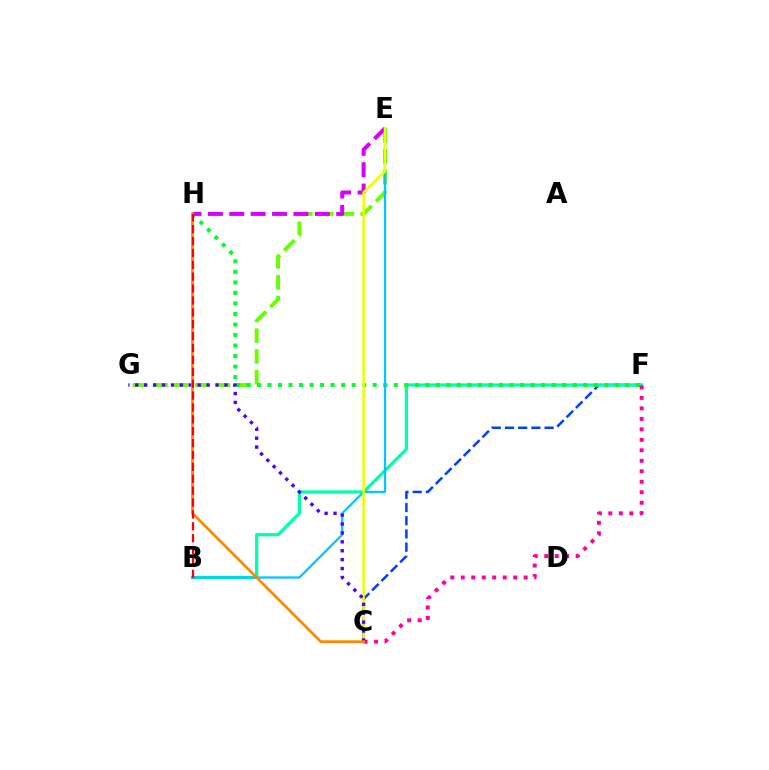{('E', 'G'): [{'color': '#66ff00', 'line_style': 'dashed', 'thickness': 2.82}], ('C', 'F'): [{'color': '#003fff', 'line_style': 'dashed', 'thickness': 1.79}, {'color': '#ff00a0', 'line_style': 'dotted', 'thickness': 2.85}], ('B', 'F'): [{'color': '#00ffaf', 'line_style': 'solid', 'thickness': 2.32}], ('F', 'H'): [{'color': '#00ff27', 'line_style': 'dotted', 'thickness': 2.86}], ('B', 'E'): [{'color': '#00c7ff', 'line_style': 'solid', 'thickness': 1.64}], ('E', 'H'): [{'color': '#d600ff', 'line_style': 'dashed', 'thickness': 2.9}], ('C', 'E'): [{'color': '#eeff00', 'line_style': 'solid', 'thickness': 1.82}], ('C', 'G'): [{'color': '#4f00ff', 'line_style': 'dotted', 'thickness': 2.42}], ('C', 'H'): [{'color': '#ff8800', 'line_style': 'solid', 'thickness': 1.98}], ('B', 'H'): [{'color': '#ff0000', 'line_style': 'dashed', 'thickness': 1.61}]}